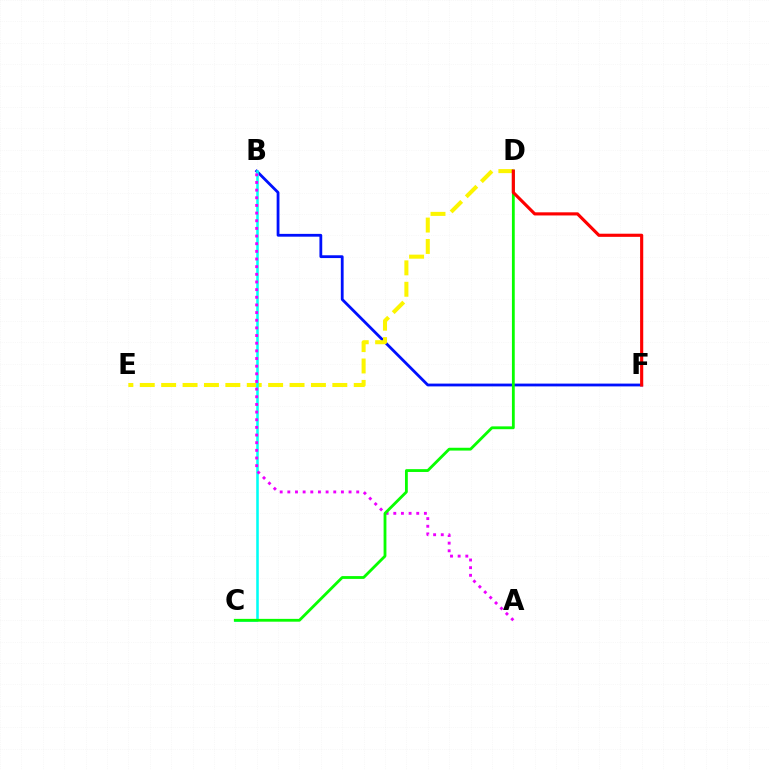{('B', 'F'): [{'color': '#0010ff', 'line_style': 'solid', 'thickness': 2.01}], ('D', 'E'): [{'color': '#fcf500', 'line_style': 'dashed', 'thickness': 2.91}], ('B', 'C'): [{'color': '#00fff6', 'line_style': 'solid', 'thickness': 1.84}], ('A', 'B'): [{'color': '#ee00ff', 'line_style': 'dotted', 'thickness': 2.08}], ('C', 'D'): [{'color': '#08ff00', 'line_style': 'solid', 'thickness': 2.03}], ('D', 'F'): [{'color': '#ff0000', 'line_style': 'solid', 'thickness': 2.26}]}